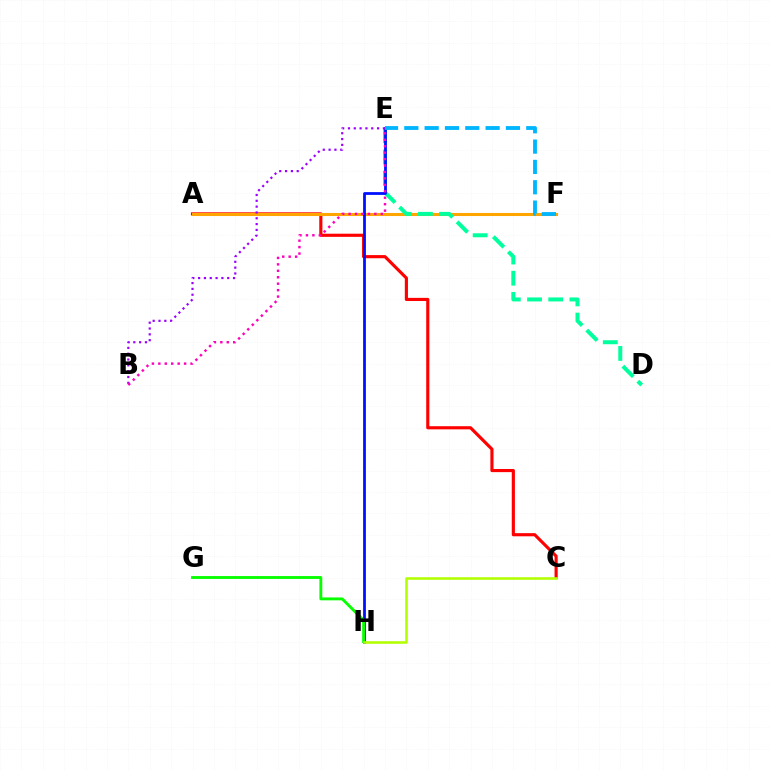{('A', 'C'): [{'color': '#ff0000', 'line_style': 'solid', 'thickness': 2.26}], ('A', 'F'): [{'color': '#ffa500', 'line_style': 'solid', 'thickness': 2.19}], ('D', 'E'): [{'color': '#00ff9d', 'line_style': 'dashed', 'thickness': 2.88}], ('E', 'H'): [{'color': '#0010ff', 'line_style': 'solid', 'thickness': 1.99}], ('G', 'H'): [{'color': '#08ff00', 'line_style': 'solid', 'thickness': 2.07}], ('E', 'F'): [{'color': '#00b5ff', 'line_style': 'dashed', 'thickness': 2.76}], ('C', 'H'): [{'color': '#b3ff00', 'line_style': 'solid', 'thickness': 1.85}], ('B', 'E'): [{'color': '#9b00ff', 'line_style': 'dotted', 'thickness': 1.58}, {'color': '#ff00bd', 'line_style': 'dotted', 'thickness': 1.75}]}